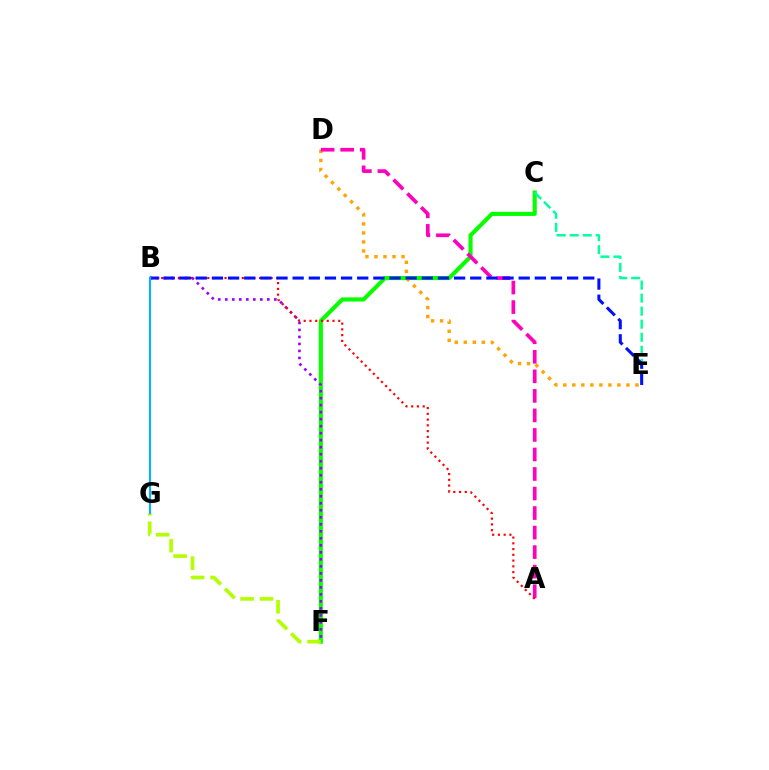{('C', 'F'): [{'color': '#08ff00', 'line_style': 'solid', 'thickness': 2.96}], ('B', 'F'): [{'color': '#9b00ff', 'line_style': 'dotted', 'thickness': 1.9}], ('C', 'E'): [{'color': '#00ff9d', 'line_style': 'dashed', 'thickness': 1.77}], ('D', 'E'): [{'color': '#ffa500', 'line_style': 'dotted', 'thickness': 2.45}], ('A', 'D'): [{'color': '#ff00bd', 'line_style': 'dashed', 'thickness': 2.65}], ('A', 'B'): [{'color': '#ff0000', 'line_style': 'dotted', 'thickness': 1.56}], ('B', 'E'): [{'color': '#0010ff', 'line_style': 'dashed', 'thickness': 2.19}], ('F', 'G'): [{'color': '#b3ff00', 'line_style': 'dashed', 'thickness': 2.64}], ('B', 'G'): [{'color': '#00b5ff', 'line_style': 'solid', 'thickness': 1.51}]}